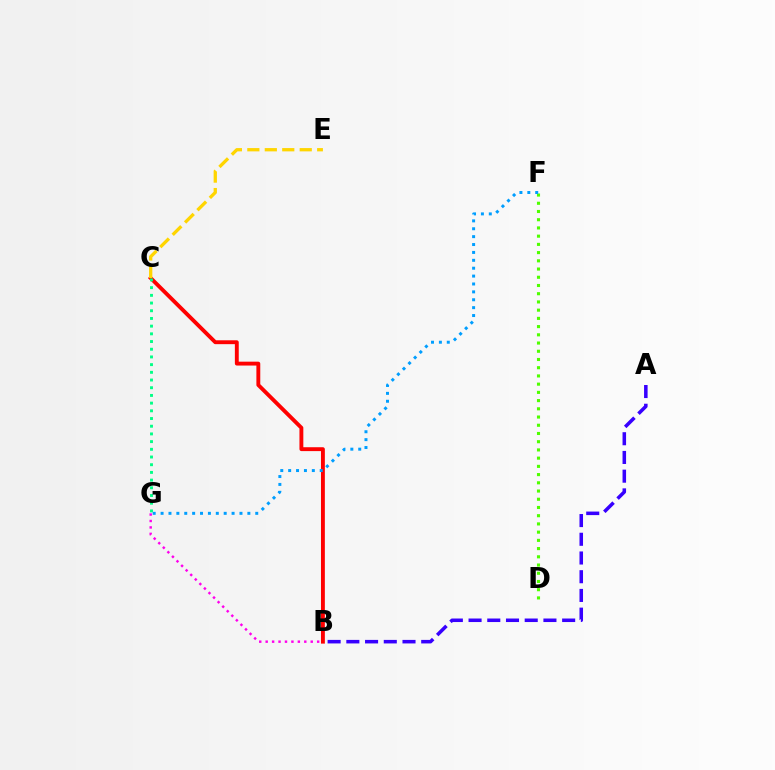{('D', 'F'): [{'color': '#4fff00', 'line_style': 'dotted', 'thickness': 2.23}], ('B', 'C'): [{'color': '#ff0000', 'line_style': 'solid', 'thickness': 2.79}], ('A', 'B'): [{'color': '#3700ff', 'line_style': 'dashed', 'thickness': 2.54}], ('C', 'G'): [{'color': '#00ff86', 'line_style': 'dotted', 'thickness': 2.09}], ('B', 'G'): [{'color': '#ff00ed', 'line_style': 'dotted', 'thickness': 1.75}], ('F', 'G'): [{'color': '#009eff', 'line_style': 'dotted', 'thickness': 2.14}], ('C', 'E'): [{'color': '#ffd500', 'line_style': 'dashed', 'thickness': 2.37}]}